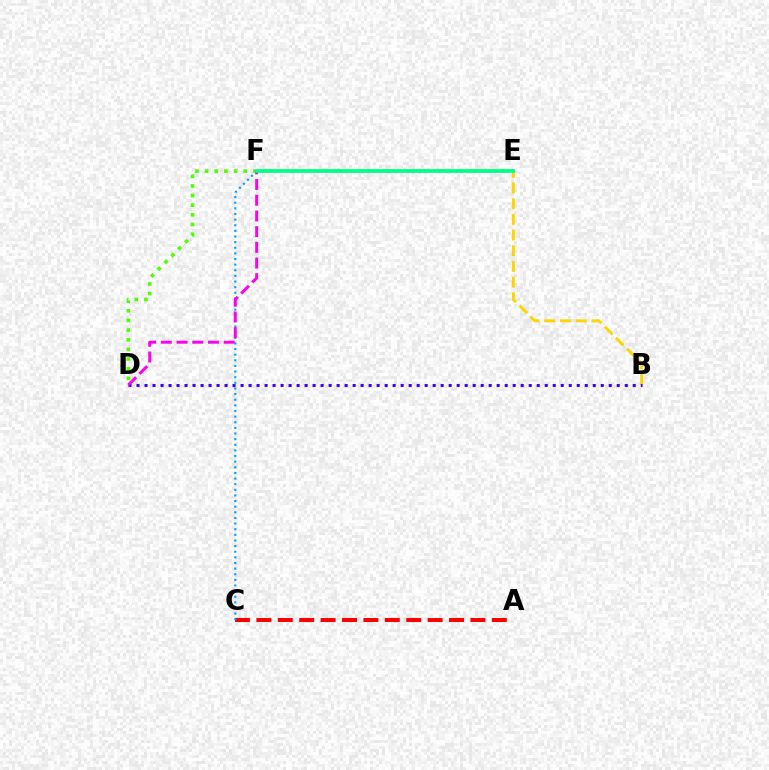{('B', 'E'): [{'color': '#ffd500', 'line_style': 'dashed', 'thickness': 2.13}], ('D', 'F'): [{'color': '#4fff00', 'line_style': 'dotted', 'thickness': 2.62}, {'color': '#ff00ed', 'line_style': 'dashed', 'thickness': 2.13}], ('A', 'C'): [{'color': '#ff0000', 'line_style': 'dashed', 'thickness': 2.91}], ('C', 'F'): [{'color': '#009eff', 'line_style': 'dotted', 'thickness': 1.53}], ('B', 'D'): [{'color': '#3700ff', 'line_style': 'dotted', 'thickness': 2.17}], ('E', 'F'): [{'color': '#00ff86', 'line_style': 'solid', 'thickness': 2.72}]}